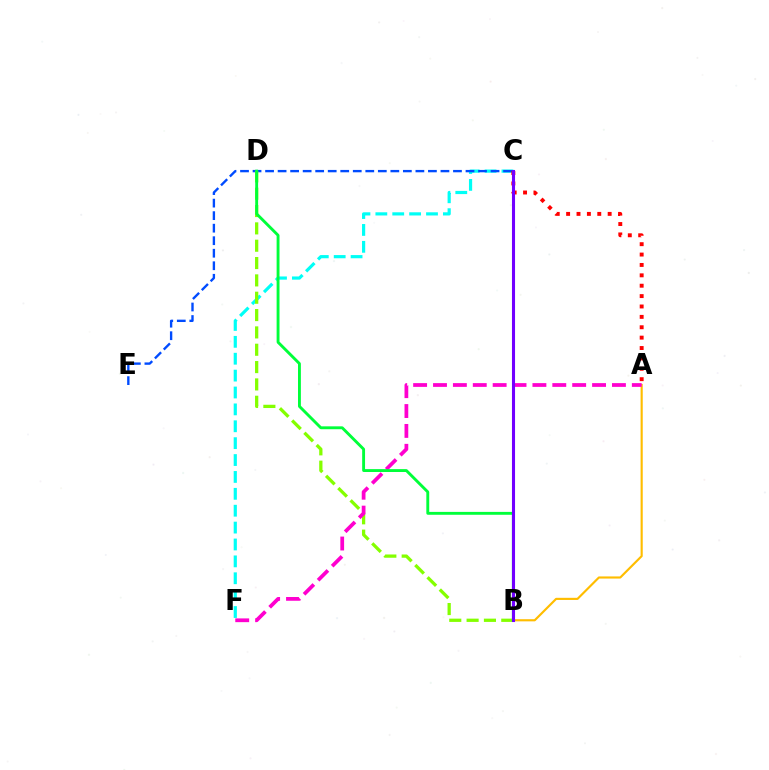{('C', 'F'): [{'color': '#00fff6', 'line_style': 'dashed', 'thickness': 2.29}], ('C', 'E'): [{'color': '#004bff', 'line_style': 'dashed', 'thickness': 1.7}], ('A', 'B'): [{'color': '#ffbd00', 'line_style': 'solid', 'thickness': 1.55}], ('B', 'D'): [{'color': '#84ff00', 'line_style': 'dashed', 'thickness': 2.36}, {'color': '#00ff39', 'line_style': 'solid', 'thickness': 2.07}], ('A', 'F'): [{'color': '#ff00cf', 'line_style': 'dashed', 'thickness': 2.7}], ('A', 'C'): [{'color': '#ff0000', 'line_style': 'dotted', 'thickness': 2.82}], ('B', 'C'): [{'color': '#7200ff', 'line_style': 'solid', 'thickness': 2.22}]}